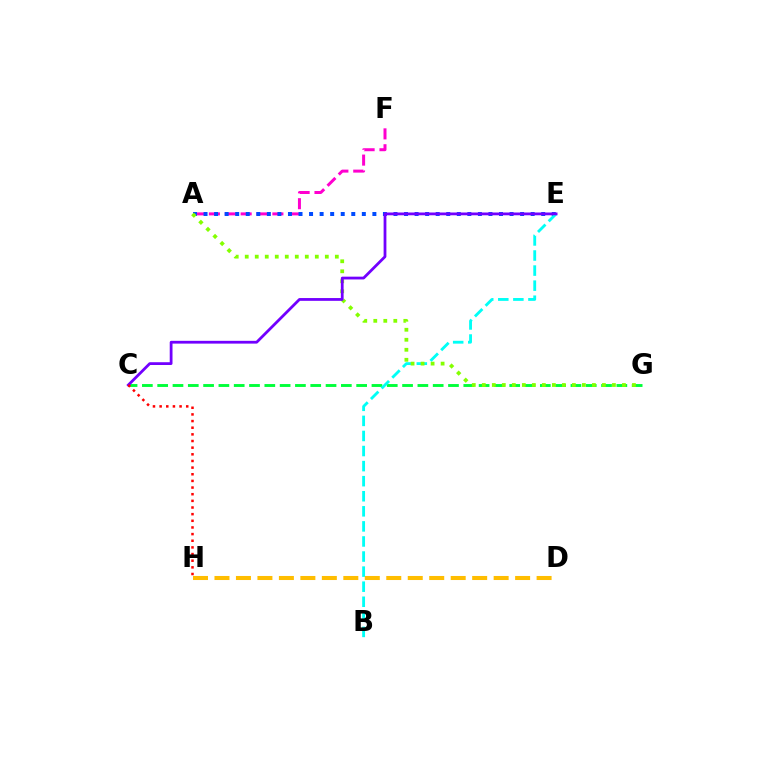{('A', 'F'): [{'color': '#ff00cf', 'line_style': 'dashed', 'thickness': 2.16}], ('A', 'E'): [{'color': '#004bff', 'line_style': 'dotted', 'thickness': 2.87}], ('C', 'G'): [{'color': '#00ff39', 'line_style': 'dashed', 'thickness': 2.08}], ('B', 'E'): [{'color': '#00fff6', 'line_style': 'dashed', 'thickness': 2.05}], ('A', 'G'): [{'color': '#84ff00', 'line_style': 'dotted', 'thickness': 2.72}], ('C', 'E'): [{'color': '#7200ff', 'line_style': 'solid', 'thickness': 2.0}], ('D', 'H'): [{'color': '#ffbd00', 'line_style': 'dashed', 'thickness': 2.92}], ('C', 'H'): [{'color': '#ff0000', 'line_style': 'dotted', 'thickness': 1.81}]}